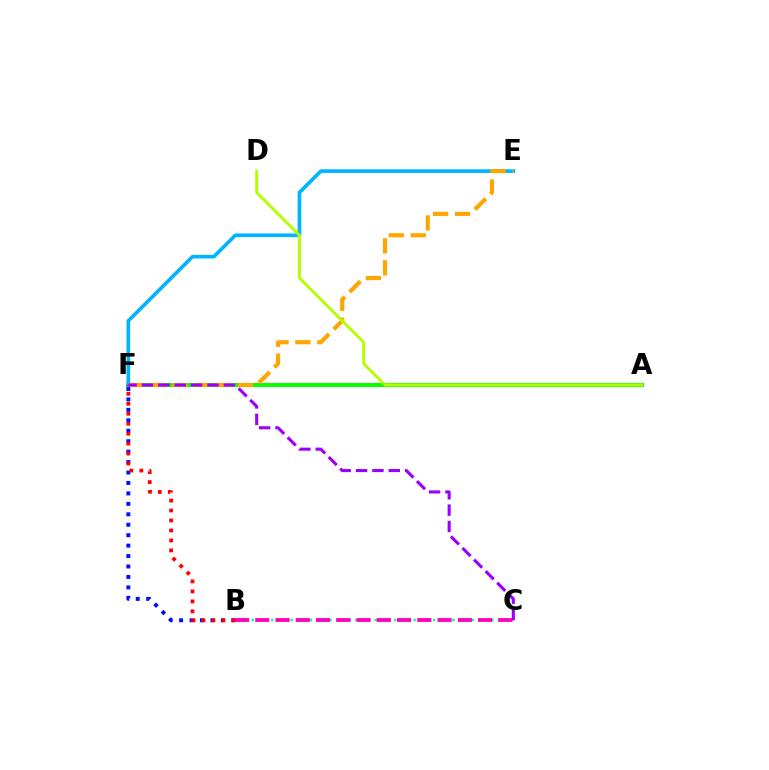{('A', 'F'): [{'color': '#08ff00', 'line_style': 'solid', 'thickness': 2.89}], ('E', 'F'): [{'color': '#00b5ff', 'line_style': 'solid', 'thickness': 2.64}, {'color': '#ffa500', 'line_style': 'dashed', 'thickness': 2.98}], ('B', 'F'): [{'color': '#0010ff', 'line_style': 'dotted', 'thickness': 2.84}, {'color': '#ff0000', 'line_style': 'dotted', 'thickness': 2.71}], ('B', 'C'): [{'color': '#00ff9d', 'line_style': 'dotted', 'thickness': 1.76}, {'color': '#ff00bd', 'line_style': 'dashed', 'thickness': 2.75}], ('A', 'D'): [{'color': '#b3ff00', 'line_style': 'solid', 'thickness': 2.09}], ('C', 'F'): [{'color': '#9b00ff', 'line_style': 'dashed', 'thickness': 2.22}]}